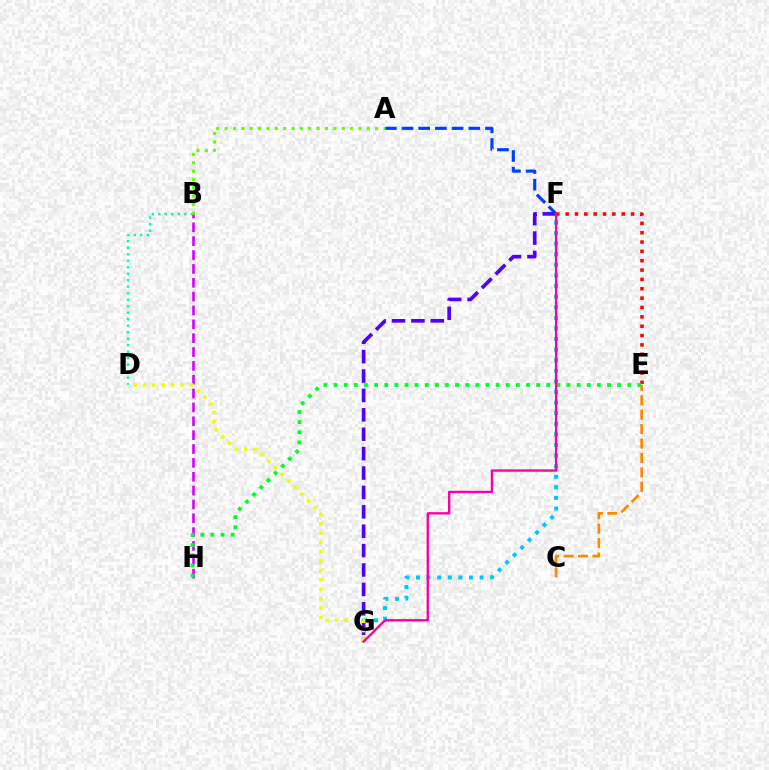{('B', 'D'): [{'color': '#00ffaf', 'line_style': 'dotted', 'thickness': 1.77}], ('F', 'G'): [{'color': '#4f00ff', 'line_style': 'dashed', 'thickness': 2.63}, {'color': '#00c7ff', 'line_style': 'dotted', 'thickness': 2.88}, {'color': '#ff00a0', 'line_style': 'solid', 'thickness': 1.71}], ('B', 'H'): [{'color': '#d600ff', 'line_style': 'dashed', 'thickness': 1.88}], ('A', 'F'): [{'color': '#003fff', 'line_style': 'dashed', 'thickness': 2.27}], ('E', 'F'): [{'color': '#ff0000', 'line_style': 'dotted', 'thickness': 2.54}], ('E', 'H'): [{'color': '#00ff27', 'line_style': 'dotted', 'thickness': 2.75}], ('C', 'E'): [{'color': '#ff8800', 'line_style': 'dashed', 'thickness': 1.96}], ('D', 'G'): [{'color': '#eeff00', 'line_style': 'dotted', 'thickness': 2.54}], ('A', 'B'): [{'color': '#66ff00', 'line_style': 'dotted', 'thickness': 2.27}]}